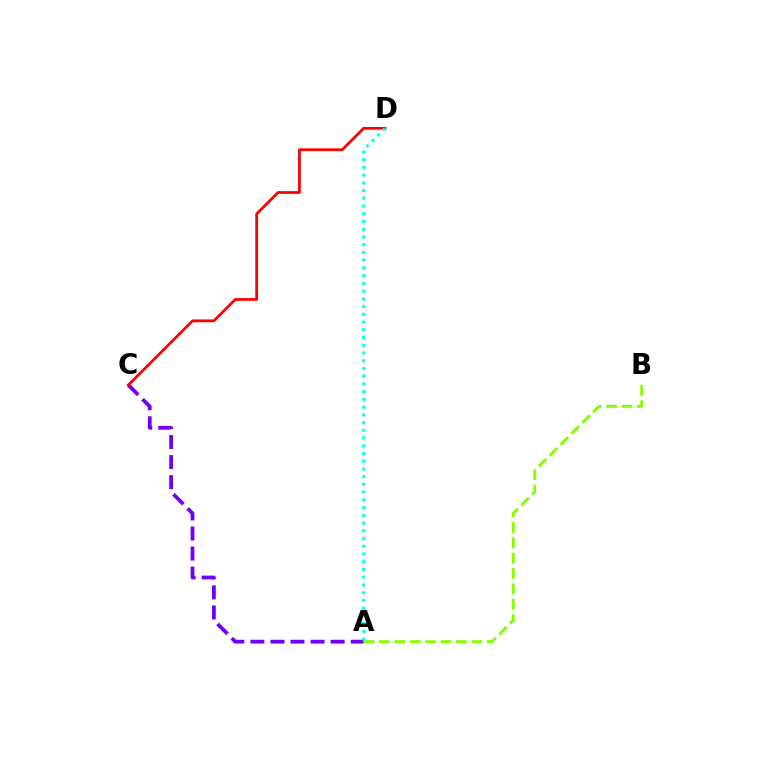{('A', 'C'): [{'color': '#7200ff', 'line_style': 'dashed', 'thickness': 2.73}], ('A', 'B'): [{'color': '#84ff00', 'line_style': 'dashed', 'thickness': 2.09}], ('C', 'D'): [{'color': '#ff0000', 'line_style': 'solid', 'thickness': 1.98}], ('A', 'D'): [{'color': '#00fff6', 'line_style': 'dotted', 'thickness': 2.1}]}